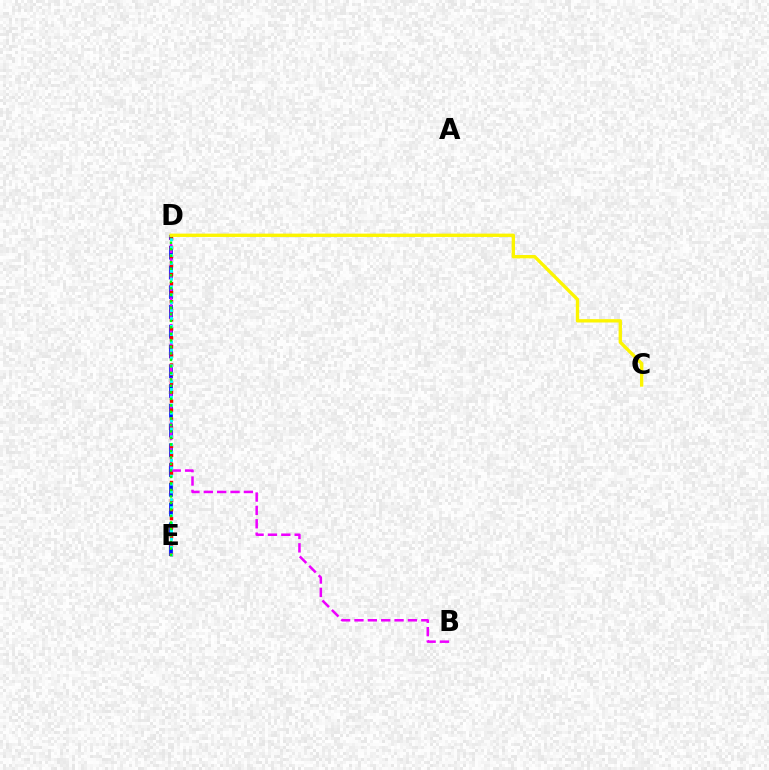{('D', 'E'): [{'color': '#0010ff', 'line_style': 'dashed', 'thickness': 2.68}, {'color': '#ff0000', 'line_style': 'dotted', 'thickness': 2.46}, {'color': '#00fff6', 'line_style': 'dotted', 'thickness': 2.14}, {'color': '#08ff00', 'line_style': 'dotted', 'thickness': 1.77}], ('B', 'D'): [{'color': '#ee00ff', 'line_style': 'dashed', 'thickness': 1.82}], ('C', 'D'): [{'color': '#fcf500', 'line_style': 'solid', 'thickness': 2.41}]}